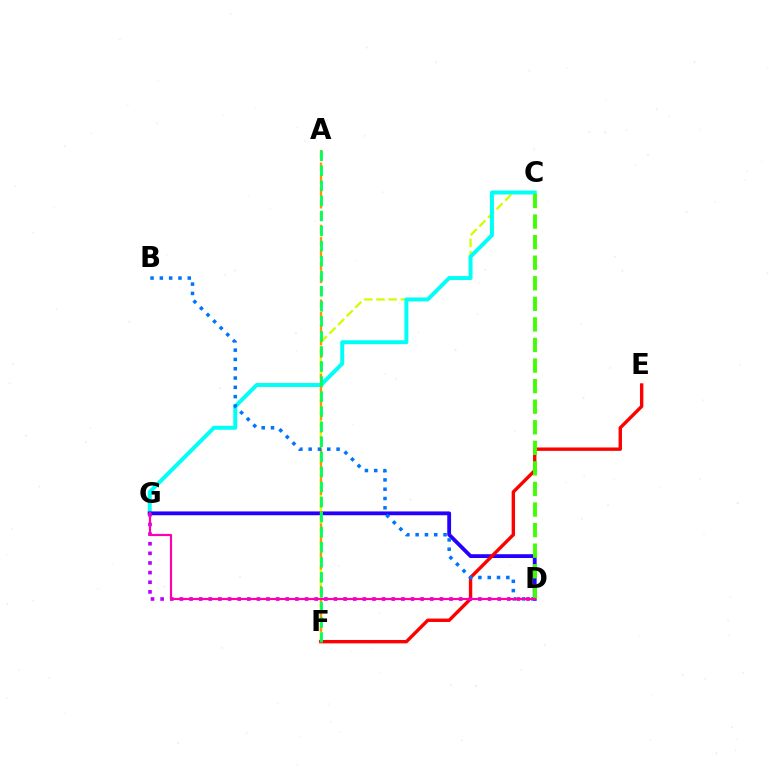{('C', 'F'): [{'color': '#d1ff00', 'line_style': 'dashed', 'thickness': 1.66}], ('C', 'G'): [{'color': '#00fff6', 'line_style': 'solid', 'thickness': 2.86}], ('D', 'G'): [{'color': '#2500ff', 'line_style': 'solid', 'thickness': 2.75}, {'color': '#b900ff', 'line_style': 'dotted', 'thickness': 2.62}, {'color': '#ff00ac', 'line_style': 'solid', 'thickness': 1.57}], ('A', 'F'): [{'color': '#ff9400', 'line_style': 'dashed', 'thickness': 1.69}, {'color': '#00ff5c', 'line_style': 'dashed', 'thickness': 2.05}], ('E', 'F'): [{'color': '#ff0000', 'line_style': 'solid', 'thickness': 2.44}], ('B', 'D'): [{'color': '#0074ff', 'line_style': 'dotted', 'thickness': 2.53}], ('C', 'D'): [{'color': '#3dff00', 'line_style': 'dashed', 'thickness': 2.79}]}